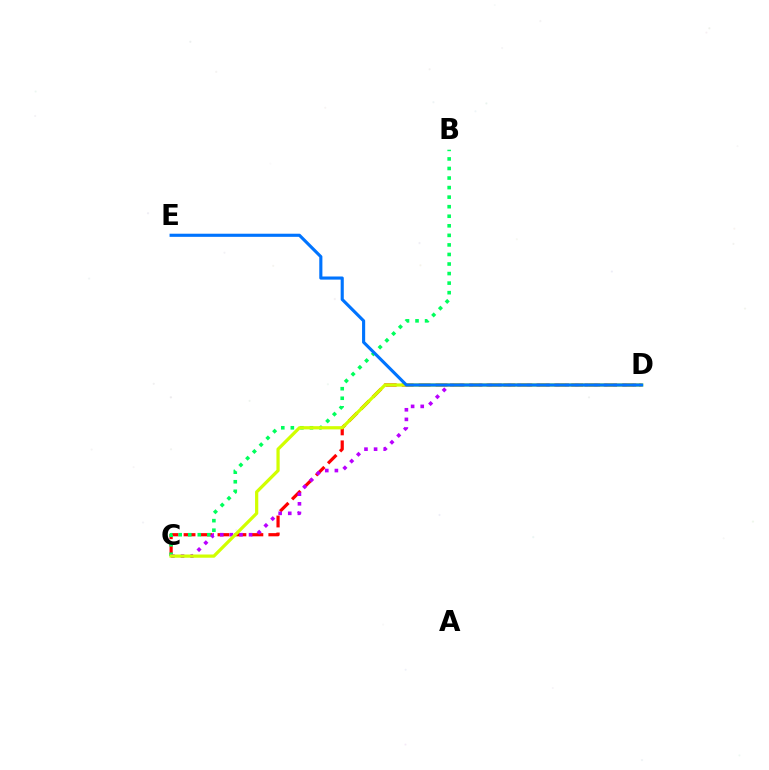{('C', 'D'): [{'color': '#ff0000', 'line_style': 'dashed', 'thickness': 2.3}, {'color': '#b900ff', 'line_style': 'dotted', 'thickness': 2.61}, {'color': '#d1ff00', 'line_style': 'solid', 'thickness': 2.32}], ('B', 'C'): [{'color': '#00ff5c', 'line_style': 'dotted', 'thickness': 2.6}], ('D', 'E'): [{'color': '#0074ff', 'line_style': 'solid', 'thickness': 2.25}]}